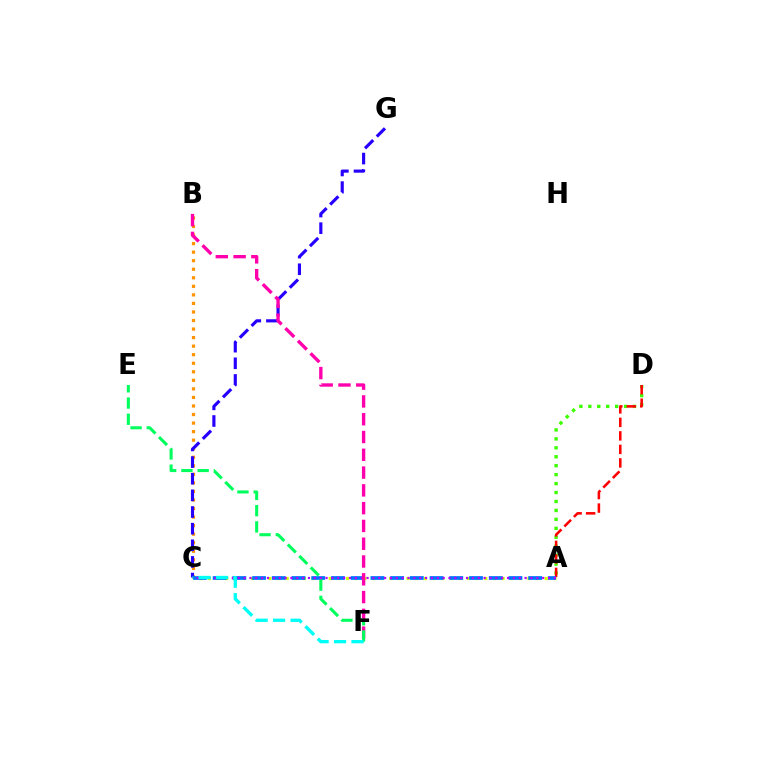{('B', 'C'): [{'color': '#ff9400', 'line_style': 'dotted', 'thickness': 2.32}], ('C', 'G'): [{'color': '#2500ff', 'line_style': 'dashed', 'thickness': 2.26}], ('A', 'D'): [{'color': '#3dff00', 'line_style': 'dotted', 'thickness': 2.43}, {'color': '#ff0000', 'line_style': 'dashed', 'thickness': 1.84}], ('A', 'C'): [{'color': '#d1ff00', 'line_style': 'dotted', 'thickness': 2.35}, {'color': '#0074ff', 'line_style': 'dashed', 'thickness': 2.68}, {'color': '#b900ff', 'line_style': 'dotted', 'thickness': 1.59}], ('B', 'F'): [{'color': '#ff00ac', 'line_style': 'dashed', 'thickness': 2.42}], ('E', 'F'): [{'color': '#00ff5c', 'line_style': 'dashed', 'thickness': 2.2}], ('C', 'F'): [{'color': '#00fff6', 'line_style': 'dashed', 'thickness': 2.37}]}